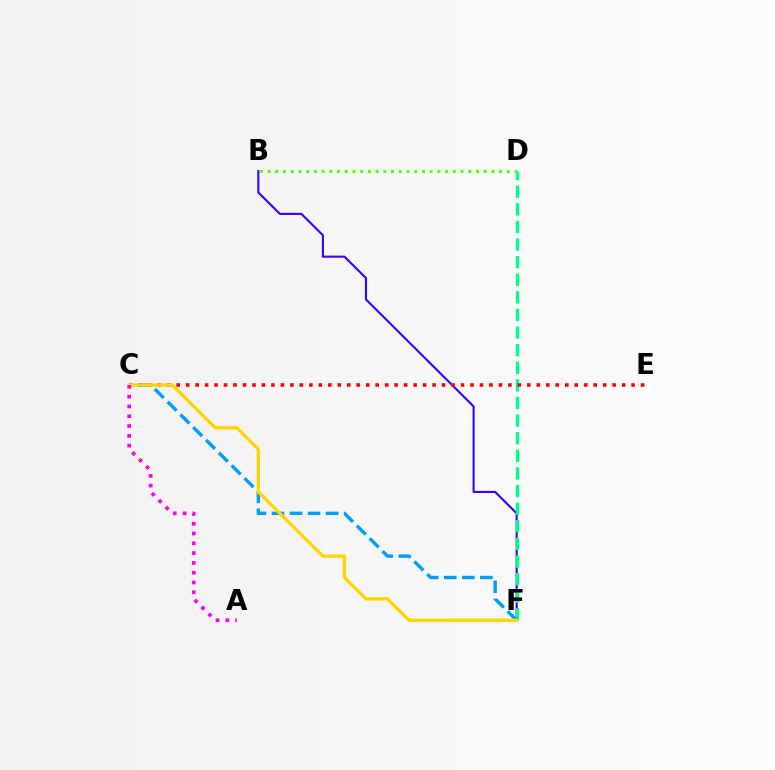{('B', 'F'): [{'color': '#3700ff', 'line_style': 'solid', 'thickness': 1.52}], ('D', 'F'): [{'color': '#00ff86', 'line_style': 'dashed', 'thickness': 2.39}], ('C', 'E'): [{'color': '#ff0000', 'line_style': 'dotted', 'thickness': 2.58}], ('B', 'D'): [{'color': '#4fff00', 'line_style': 'dotted', 'thickness': 2.1}], ('C', 'F'): [{'color': '#009eff', 'line_style': 'dashed', 'thickness': 2.45}, {'color': '#ffd500', 'line_style': 'solid', 'thickness': 2.38}], ('A', 'C'): [{'color': '#ff00ed', 'line_style': 'dotted', 'thickness': 2.66}]}